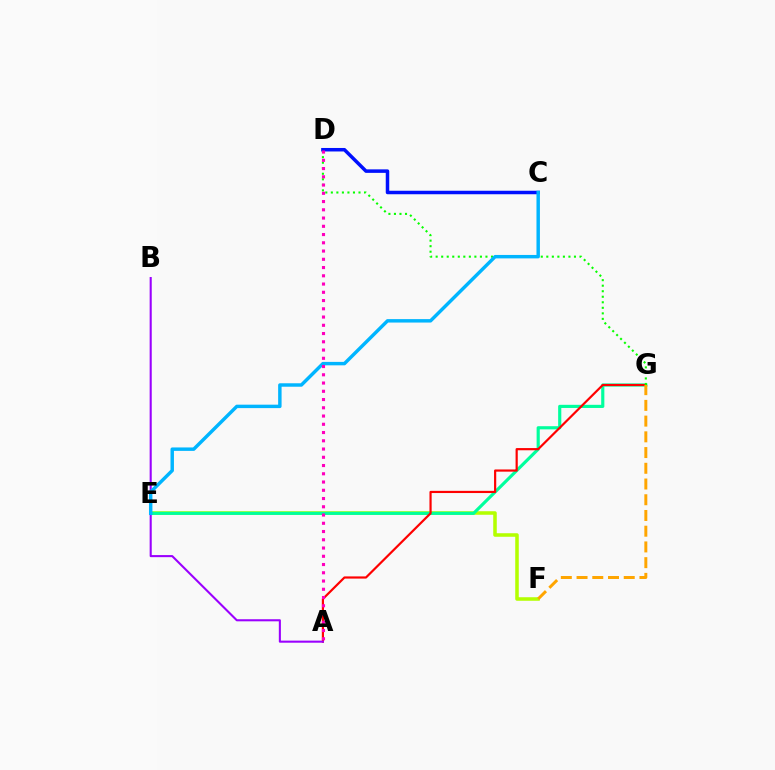{('E', 'F'): [{'color': '#b3ff00', 'line_style': 'solid', 'thickness': 2.55}], ('E', 'G'): [{'color': '#00ff9d', 'line_style': 'solid', 'thickness': 2.27}], ('A', 'G'): [{'color': '#ff0000', 'line_style': 'solid', 'thickness': 1.58}], ('A', 'B'): [{'color': '#9b00ff', 'line_style': 'solid', 'thickness': 1.5}], ('D', 'G'): [{'color': '#08ff00', 'line_style': 'dotted', 'thickness': 1.5}], ('C', 'D'): [{'color': '#0010ff', 'line_style': 'solid', 'thickness': 2.52}], ('F', 'G'): [{'color': '#ffa500', 'line_style': 'dashed', 'thickness': 2.14}], ('C', 'E'): [{'color': '#00b5ff', 'line_style': 'solid', 'thickness': 2.48}], ('A', 'D'): [{'color': '#ff00bd', 'line_style': 'dotted', 'thickness': 2.24}]}